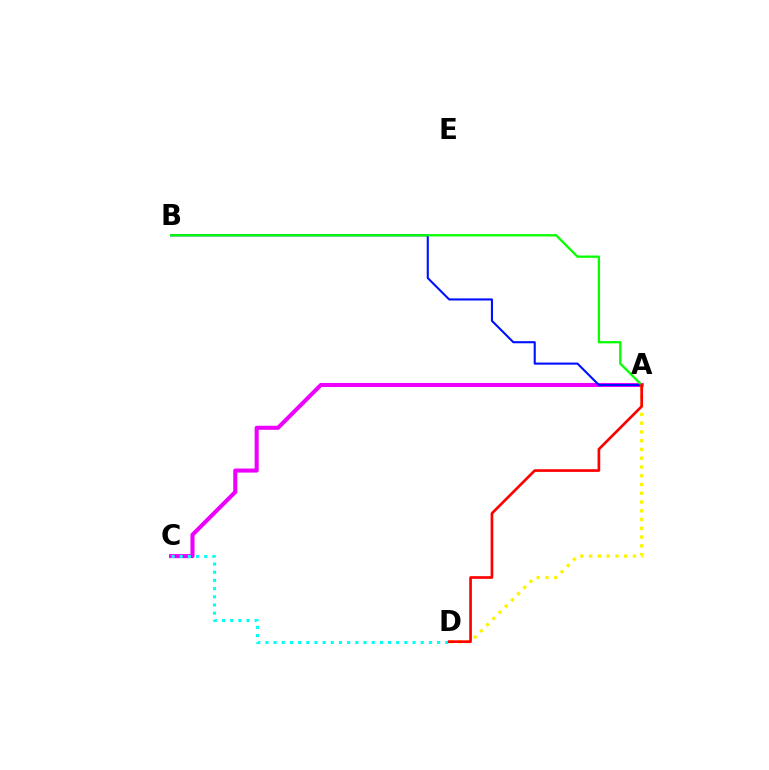{('A', 'C'): [{'color': '#ee00ff', 'line_style': 'solid', 'thickness': 2.93}], ('A', 'D'): [{'color': '#fcf500', 'line_style': 'dotted', 'thickness': 2.38}, {'color': '#ff0000', 'line_style': 'solid', 'thickness': 1.92}], ('C', 'D'): [{'color': '#00fff6', 'line_style': 'dotted', 'thickness': 2.22}], ('A', 'B'): [{'color': '#0010ff', 'line_style': 'solid', 'thickness': 1.51}, {'color': '#08ff00', 'line_style': 'solid', 'thickness': 1.66}]}